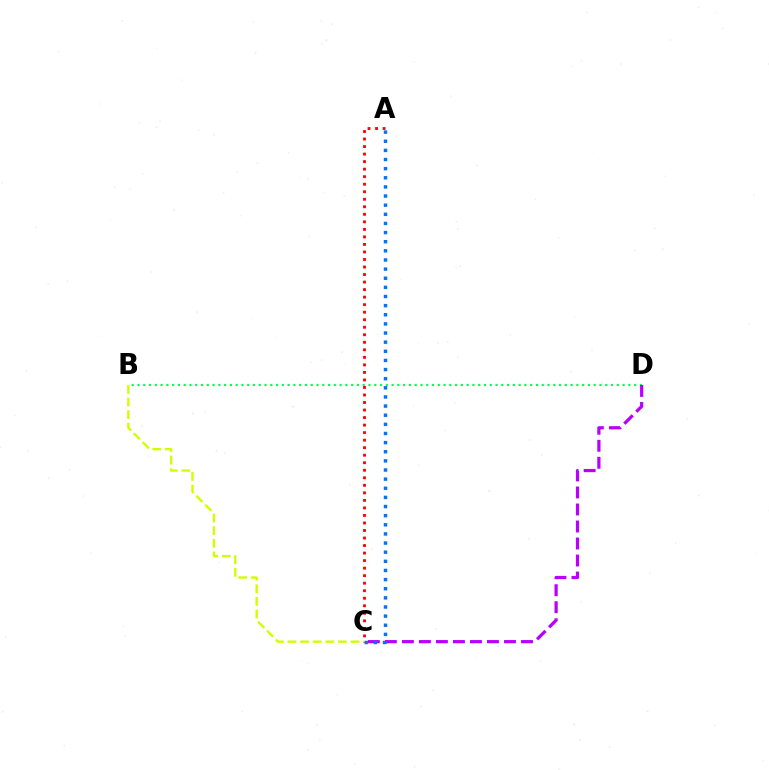{('B', 'D'): [{'color': '#00ff5c', 'line_style': 'dotted', 'thickness': 1.57}], ('B', 'C'): [{'color': '#d1ff00', 'line_style': 'dashed', 'thickness': 1.71}], ('C', 'D'): [{'color': '#b900ff', 'line_style': 'dashed', 'thickness': 2.31}], ('A', 'C'): [{'color': '#0074ff', 'line_style': 'dotted', 'thickness': 2.48}, {'color': '#ff0000', 'line_style': 'dotted', 'thickness': 2.05}]}